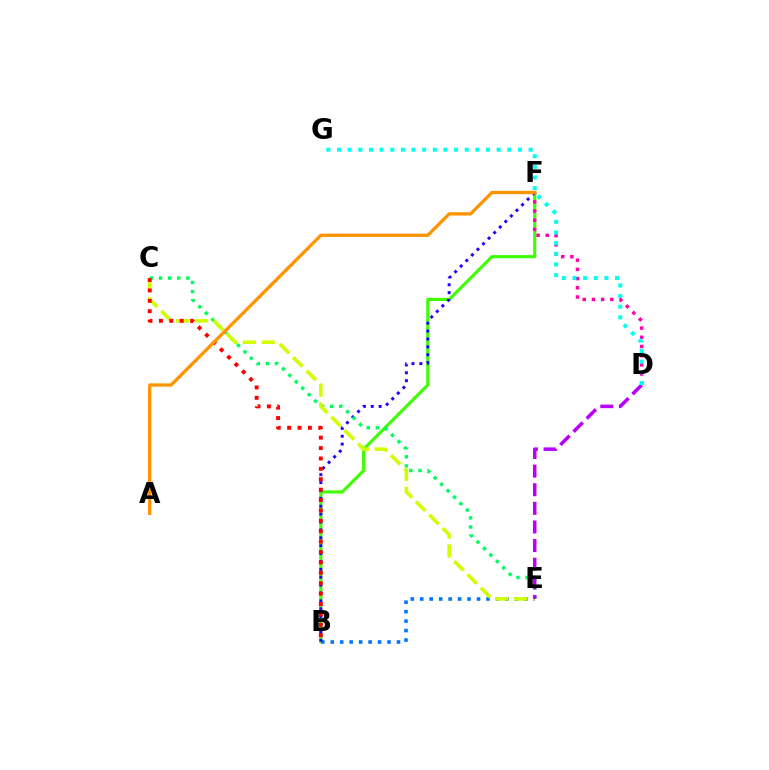{('B', 'F'): [{'color': '#3dff00', 'line_style': 'solid', 'thickness': 2.25}, {'color': '#2500ff', 'line_style': 'dotted', 'thickness': 2.14}], ('B', 'E'): [{'color': '#0074ff', 'line_style': 'dotted', 'thickness': 2.57}], ('C', 'E'): [{'color': '#00ff5c', 'line_style': 'dotted', 'thickness': 2.47}, {'color': '#d1ff00', 'line_style': 'dashed', 'thickness': 2.56}], ('D', 'F'): [{'color': '#ff00ac', 'line_style': 'dotted', 'thickness': 2.5}], ('D', 'E'): [{'color': '#b900ff', 'line_style': 'dashed', 'thickness': 2.53}], ('B', 'C'): [{'color': '#ff0000', 'line_style': 'dotted', 'thickness': 2.83}], ('D', 'G'): [{'color': '#00fff6', 'line_style': 'dotted', 'thickness': 2.89}], ('A', 'F'): [{'color': '#ff9400', 'line_style': 'solid', 'thickness': 2.38}]}